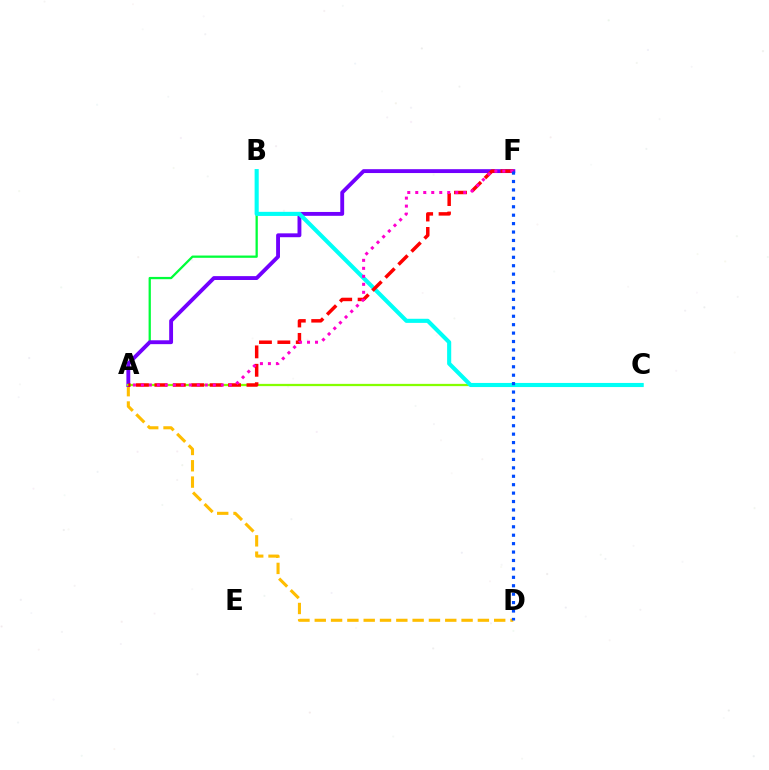{('A', 'B'): [{'color': '#00ff39', 'line_style': 'solid', 'thickness': 1.64}], ('A', 'D'): [{'color': '#ffbd00', 'line_style': 'dashed', 'thickness': 2.22}], ('A', 'F'): [{'color': '#7200ff', 'line_style': 'solid', 'thickness': 2.78}, {'color': '#ff0000', 'line_style': 'dashed', 'thickness': 2.5}, {'color': '#ff00cf', 'line_style': 'dotted', 'thickness': 2.17}], ('A', 'C'): [{'color': '#84ff00', 'line_style': 'solid', 'thickness': 1.63}], ('B', 'C'): [{'color': '#00fff6', 'line_style': 'solid', 'thickness': 2.96}], ('D', 'F'): [{'color': '#004bff', 'line_style': 'dotted', 'thickness': 2.29}]}